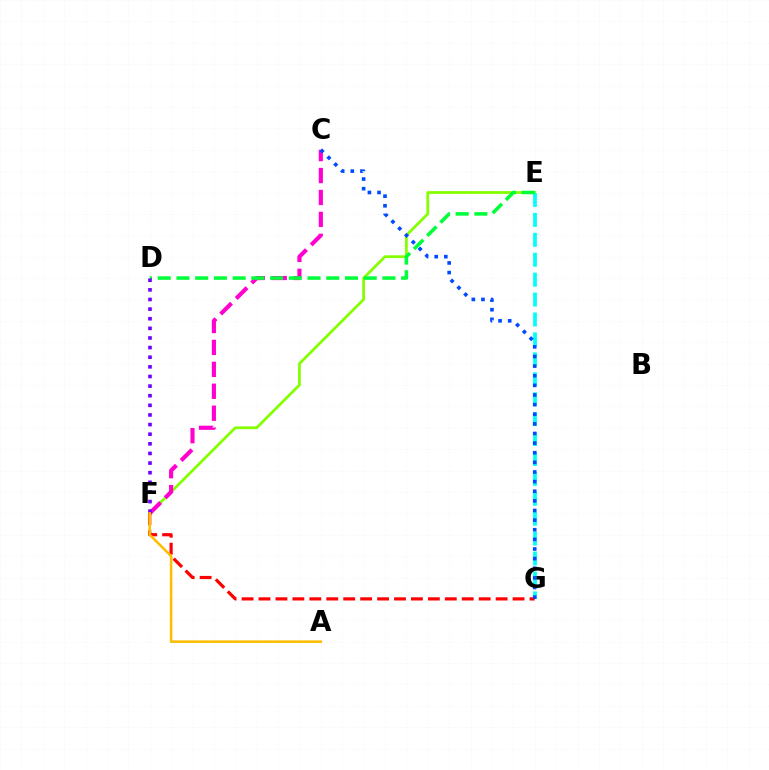{('E', 'F'): [{'color': '#84ff00', 'line_style': 'solid', 'thickness': 1.98}], ('C', 'F'): [{'color': '#ff00cf', 'line_style': 'dashed', 'thickness': 2.98}], ('E', 'G'): [{'color': '#00fff6', 'line_style': 'dashed', 'thickness': 2.71}], ('D', 'E'): [{'color': '#00ff39', 'line_style': 'dashed', 'thickness': 2.54}], ('F', 'G'): [{'color': '#ff0000', 'line_style': 'dashed', 'thickness': 2.3}], ('C', 'G'): [{'color': '#004bff', 'line_style': 'dotted', 'thickness': 2.62}], ('D', 'F'): [{'color': '#7200ff', 'line_style': 'dotted', 'thickness': 2.61}], ('A', 'F'): [{'color': '#ffbd00', 'line_style': 'solid', 'thickness': 1.83}]}